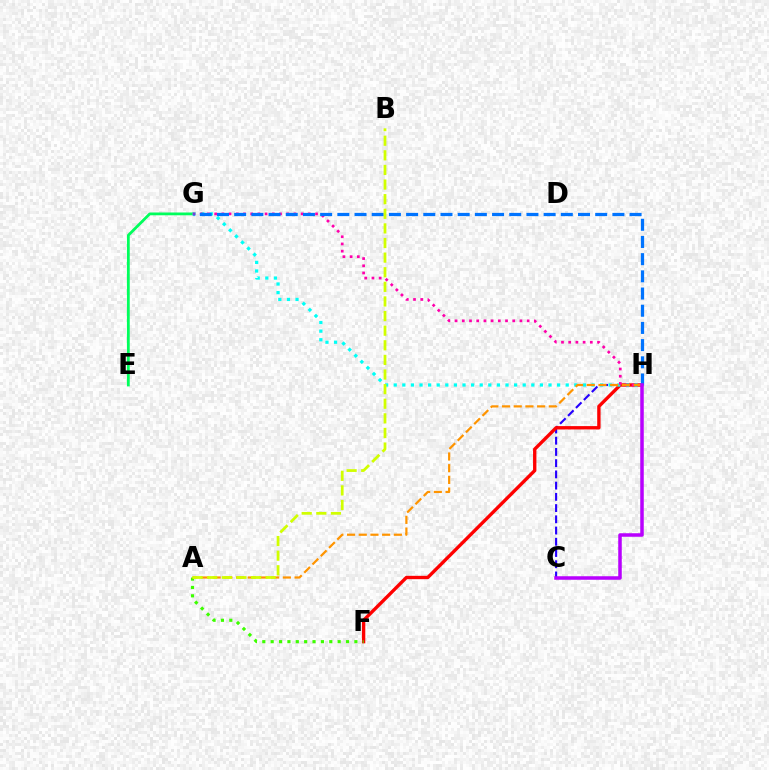{('E', 'G'): [{'color': '#00ff5c', 'line_style': 'solid', 'thickness': 2.01}], ('C', 'H'): [{'color': '#2500ff', 'line_style': 'dashed', 'thickness': 1.53}, {'color': '#b900ff', 'line_style': 'solid', 'thickness': 2.53}], ('F', 'H'): [{'color': '#ff0000', 'line_style': 'solid', 'thickness': 2.41}], ('A', 'F'): [{'color': '#3dff00', 'line_style': 'dotted', 'thickness': 2.27}], ('G', 'H'): [{'color': '#00fff6', 'line_style': 'dotted', 'thickness': 2.34}, {'color': '#ff00ac', 'line_style': 'dotted', 'thickness': 1.96}, {'color': '#0074ff', 'line_style': 'dashed', 'thickness': 2.34}], ('A', 'H'): [{'color': '#ff9400', 'line_style': 'dashed', 'thickness': 1.59}], ('A', 'B'): [{'color': '#d1ff00', 'line_style': 'dashed', 'thickness': 1.99}]}